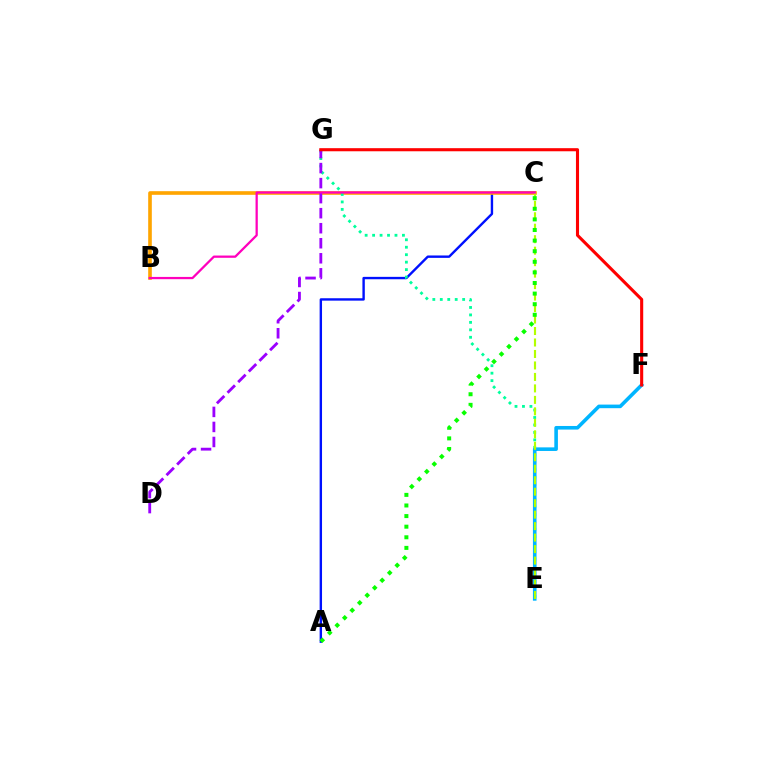{('A', 'C'): [{'color': '#0010ff', 'line_style': 'solid', 'thickness': 1.72}, {'color': '#08ff00', 'line_style': 'dotted', 'thickness': 2.88}], ('B', 'C'): [{'color': '#ffa500', 'line_style': 'solid', 'thickness': 2.62}, {'color': '#ff00bd', 'line_style': 'solid', 'thickness': 1.63}], ('E', 'G'): [{'color': '#00ff9d', 'line_style': 'dotted', 'thickness': 2.03}], ('E', 'F'): [{'color': '#00b5ff', 'line_style': 'solid', 'thickness': 2.59}], ('D', 'G'): [{'color': '#9b00ff', 'line_style': 'dashed', 'thickness': 2.04}], ('C', 'E'): [{'color': '#b3ff00', 'line_style': 'dashed', 'thickness': 1.56}], ('F', 'G'): [{'color': '#ff0000', 'line_style': 'solid', 'thickness': 2.23}]}